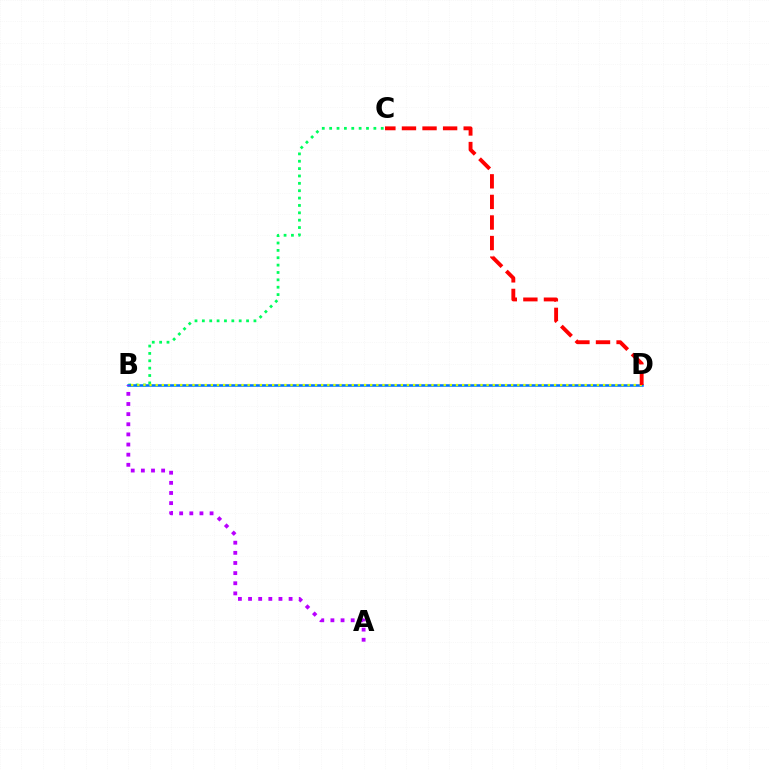{('B', 'C'): [{'color': '#00ff5c', 'line_style': 'dotted', 'thickness': 2.0}], ('B', 'D'): [{'color': '#0074ff', 'line_style': 'solid', 'thickness': 1.84}, {'color': '#d1ff00', 'line_style': 'dotted', 'thickness': 1.67}], ('A', 'B'): [{'color': '#b900ff', 'line_style': 'dotted', 'thickness': 2.75}], ('C', 'D'): [{'color': '#ff0000', 'line_style': 'dashed', 'thickness': 2.8}]}